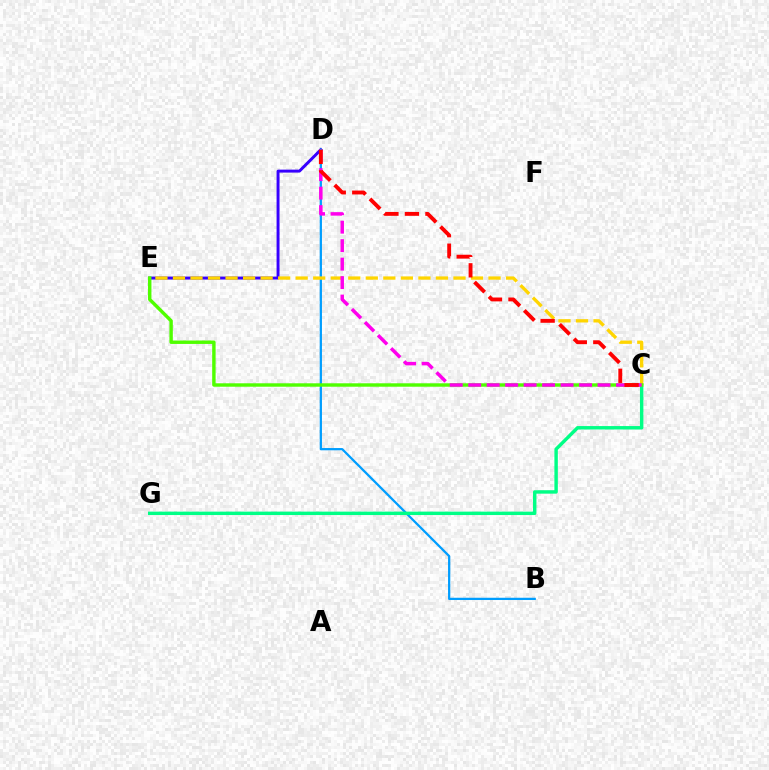{('D', 'E'): [{'color': '#3700ff', 'line_style': 'solid', 'thickness': 2.13}], ('B', 'D'): [{'color': '#009eff', 'line_style': 'solid', 'thickness': 1.63}], ('C', 'G'): [{'color': '#00ff86', 'line_style': 'solid', 'thickness': 2.47}], ('C', 'E'): [{'color': '#ffd500', 'line_style': 'dashed', 'thickness': 2.38}, {'color': '#4fff00', 'line_style': 'solid', 'thickness': 2.46}], ('C', 'D'): [{'color': '#ff00ed', 'line_style': 'dashed', 'thickness': 2.51}, {'color': '#ff0000', 'line_style': 'dashed', 'thickness': 2.79}]}